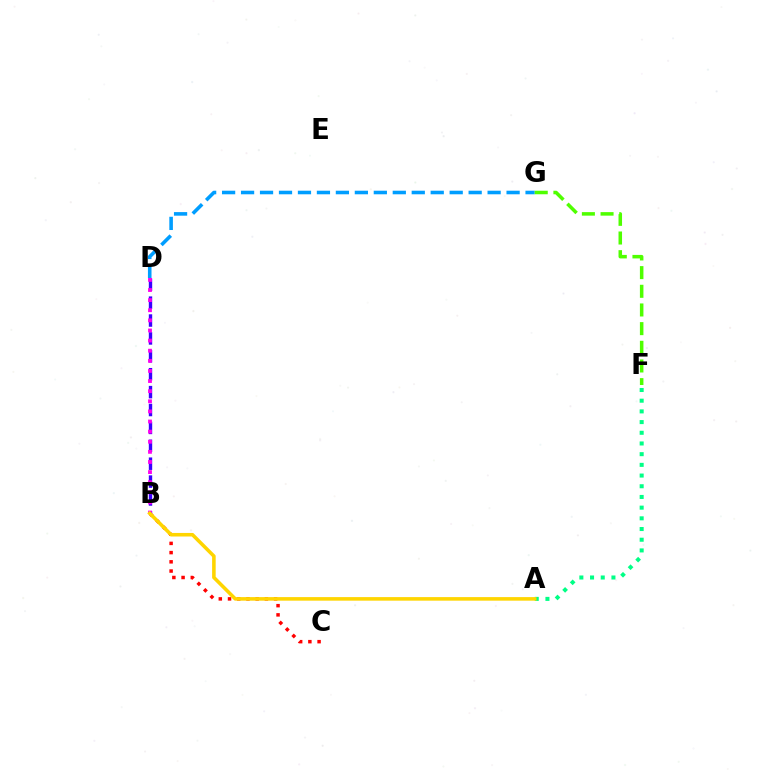{('D', 'G'): [{'color': '#009eff', 'line_style': 'dashed', 'thickness': 2.58}], ('B', 'D'): [{'color': '#3700ff', 'line_style': 'dashed', 'thickness': 2.43}, {'color': '#ff00ed', 'line_style': 'dotted', 'thickness': 2.75}], ('B', 'C'): [{'color': '#ff0000', 'line_style': 'dotted', 'thickness': 2.5}], ('F', 'G'): [{'color': '#4fff00', 'line_style': 'dashed', 'thickness': 2.54}], ('A', 'F'): [{'color': '#00ff86', 'line_style': 'dotted', 'thickness': 2.91}], ('A', 'B'): [{'color': '#ffd500', 'line_style': 'solid', 'thickness': 2.57}]}